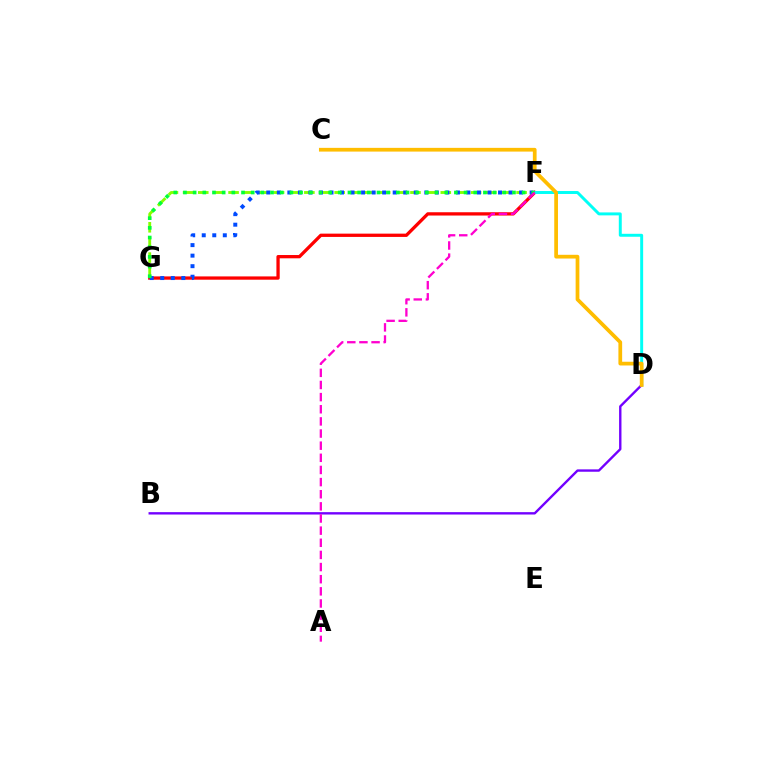{('F', 'G'): [{'color': '#ff0000', 'line_style': 'solid', 'thickness': 2.37}, {'color': '#84ff00', 'line_style': 'dashed', 'thickness': 2.06}, {'color': '#004bff', 'line_style': 'dotted', 'thickness': 2.86}, {'color': '#00ff39', 'line_style': 'dotted', 'thickness': 2.63}], ('D', 'F'): [{'color': '#00fff6', 'line_style': 'solid', 'thickness': 2.13}], ('B', 'D'): [{'color': '#7200ff', 'line_style': 'solid', 'thickness': 1.71}], ('C', 'D'): [{'color': '#ffbd00', 'line_style': 'solid', 'thickness': 2.69}], ('A', 'F'): [{'color': '#ff00cf', 'line_style': 'dashed', 'thickness': 1.65}]}